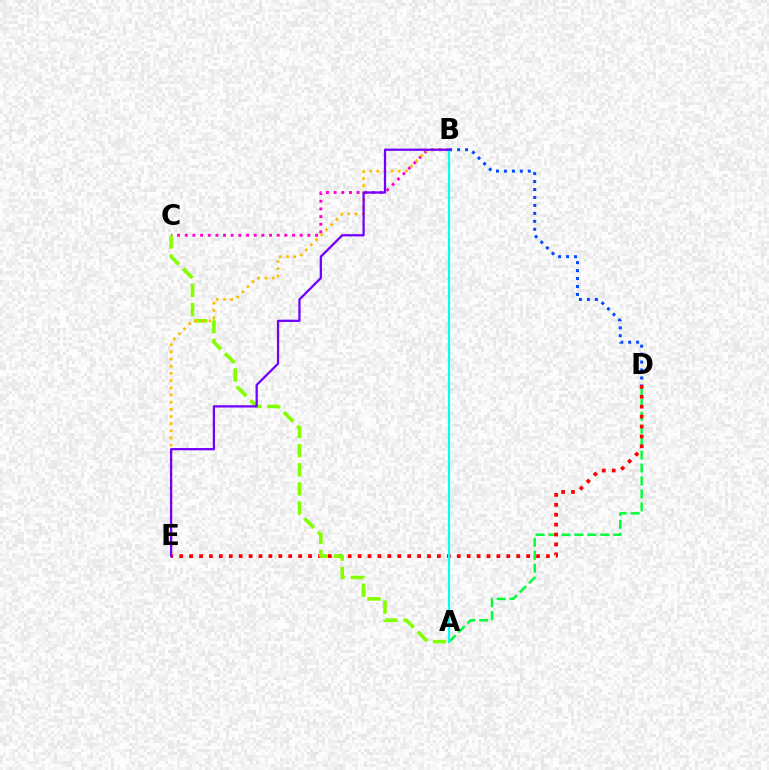{('A', 'D'): [{'color': '#00ff39', 'line_style': 'dashed', 'thickness': 1.76}], ('D', 'E'): [{'color': '#ff0000', 'line_style': 'dotted', 'thickness': 2.69}], ('B', 'C'): [{'color': '#ff00cf', 'line_style': 'dotted', 'thickness': 2.08}], ('A', 'C'): [{'color': '#84ff00', 'line_style': 'dashed', 'thickness': 2.6}], ('B', 'D'): [{'color': '#004bff', 'line_style': 'dotted', 'thickness': 2.16}], ('B', 'E'): [{'color': '#ffbd00', 'line_style': 'dotted', 'thickness': 1.95}, {'color': '#7200ff', 'line_style': 'solid', 'thickness': 1.63}], ('A', 'B'): [{'color': '#00fff6', 'line_style': 'solid', 'thickness': 1.56}]}